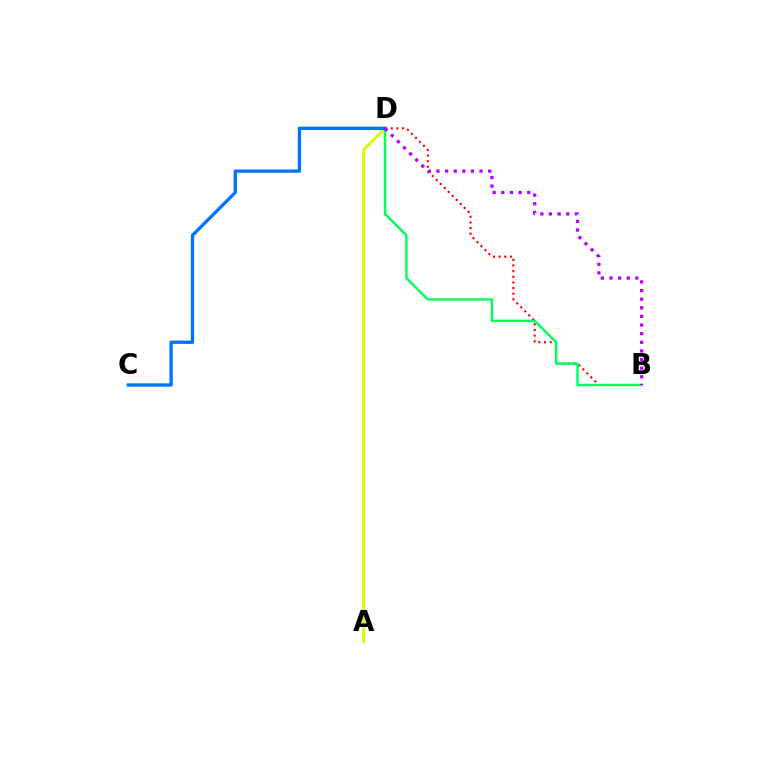{('B', 'D'): [{'color': '#ff0000', 'line_style': 'dotted', 'thickness': 1.53}, {'color': '#00ff5c', 'line_style': 'solid', 'thickness': 1.75}, {'color': '#b900ff', 'line_style': 'dotted', 'thickness': 2.34}], ('A', 'D'): [{'color': '#d1ff00', 'line_style': 'solid', 'thickness': 2.05}], ('C', 'D'): [{'color': '#0074ff', 'line_style': 'solid', 'thickness': 2.39}]}